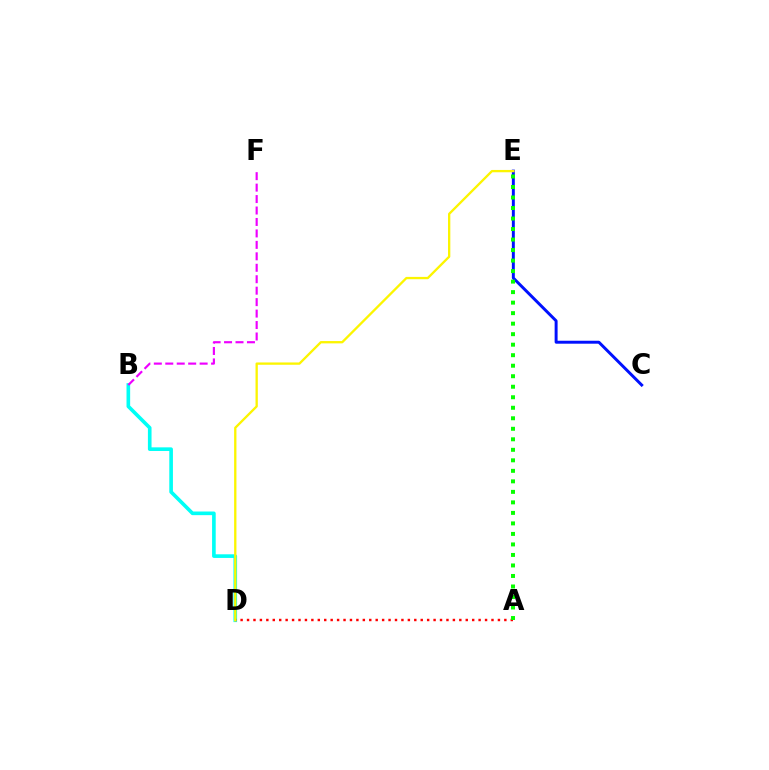{('B', 'D'): [{'color': '#00fff6', 'line_style': 'solid', 'thickness': 2.62}], ('C', 'E'): [{'color': '#0010ff', 'line_style': 'solid', 'thickness': 2.13}], ('B', 'F'): [{'color': '#ee00ff', 'line_style': 'dashed', 'thickness': 1.56}], ('A', 'D'): [{'color': '#ff0000', 'line_style': 'dotted', 'thickness': 1.75}], ('A', 'E'): [{'color': '#08ff00', 'line_style': 'dotted', 'thickness': 2.86}], ('D', 'E'): [{'color': '#fcf500', 'line_style': 'solid', 'thickness': 1.67}]}